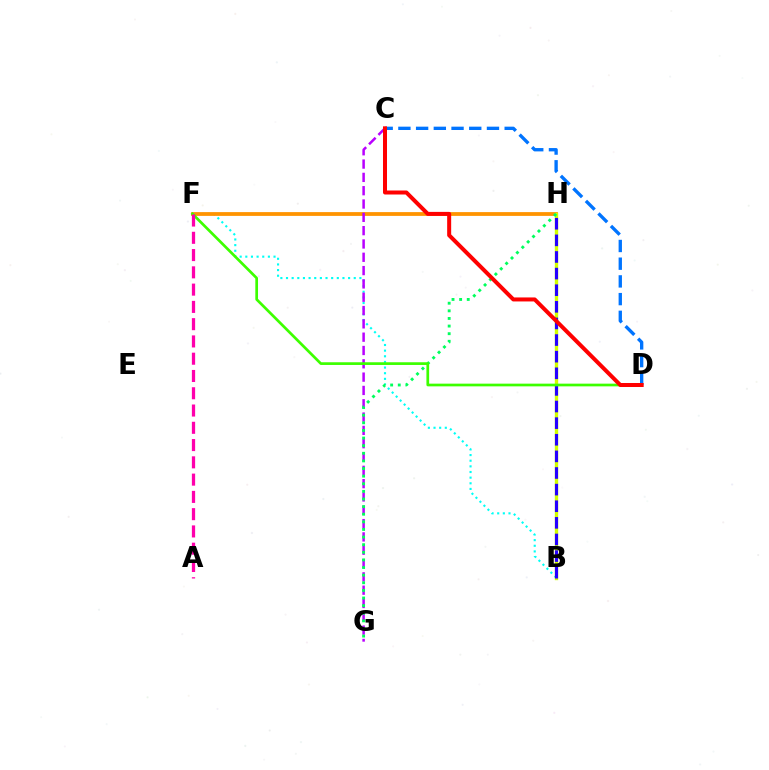{('B', 'F'): [{'color': '#00fff6', 'line_style': 'dotted', 'thickness': 1.53}], ('F', 'H'): [{'color': '#ff9400', 'line_style': 'solid', 'thickness': 2.72}], ('B', 'H'): [{'color': '#d1ff00', 'line_style': 'solid', 'thickness': 2.43}, {'color': '#2500ff', 'line_style': 'dashed', 'thickness': 2.26}], ('C', 'G'): [{'color': '#b900ff', 'line_style': 'dashed', 'thickness': 1.81}], ('G', 'H'): [{'color': '#00ff5c', 'line_style': 'dotted', 'thickness': 2.07}], ('D', 'F'): [{'color': '#3dff00', 'line_style': 'solid', 'thickness': 1.95}], ('C', 'D'): [{'color': '#0074ff', 'line_style': 'dashed', 'thickness': 2.41}, {'color': '#ff0000', 'line_style': 'solid', 'thickness': 2.88}], ('A', 'F'): [{'color': '#ff00ac', 'line_style': 'dashed', 'thickness': 2.35}]}